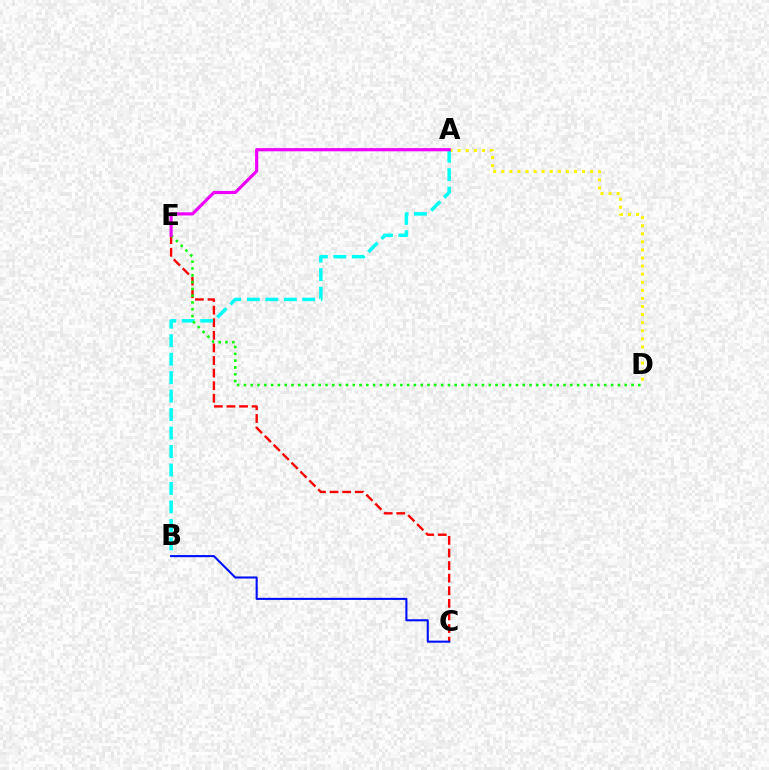{('C', 'E'): [{'color': '#ff0000', 'line_style': 'dashed', 'thickness': 1.71}], ('A', 'D'): [{'color': '#fcf500', 'line_style': 'dotted', 'thickness': 2.2}], ('A', 'B'): [{'color': '#00fff6', 'line_style': 'dashed', 'thickness': 2.51}], ('B', 'C'): [{'color': '#0010ff', 'line_style': 'solid', 'thickness': 1.51}], ('D', 'E'): [{'color': '#08ff00', 'line_style': 'dotted', 'thickness': 1.85}], ('A', 'E'): [{'color': '#ee00ff', 'line_style': 'solid', 'thickness': 2.28}]}